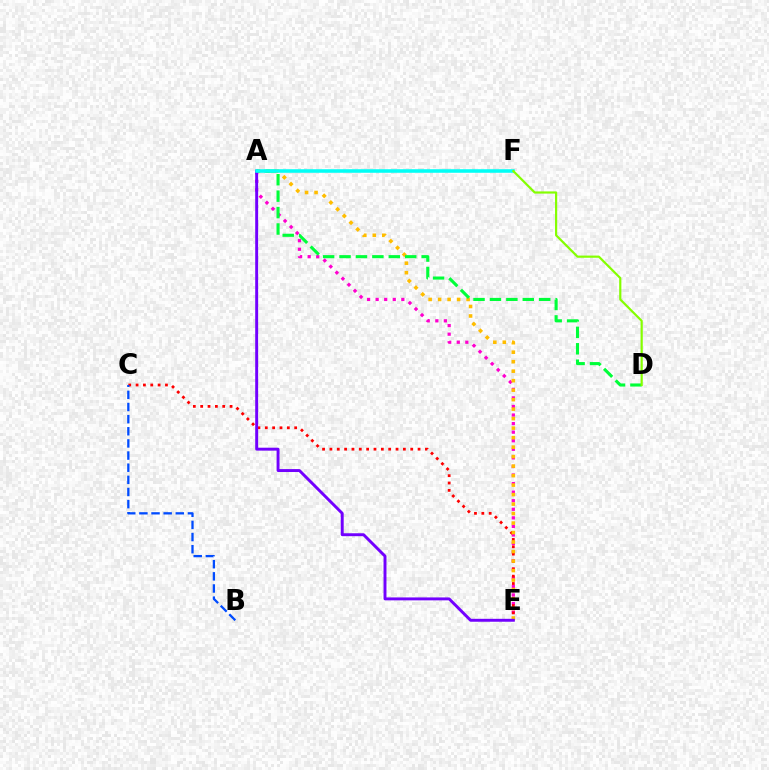{('A', 'E'): [{'color': '#ff00cf', 'line_style': 'dotted', 'thickness': 2.33}, {'color': '#ffbd00', 'line_style': 'dotted', 'thickness': 2.58}, {'color': '#7200ff', 'line_style': 'solid', 'thickness': 2.11}], ('C', 'E'): [{'color': '#ff0000', 'line_style': 'dotted', 'thickness': 2.0}], ('B', 'C'): [{'color': '#004bff', 'line_style': 'dashed', 'thickness': 1.65}], ('A', 'D'): [{'color': '#00ff39', 'line_style': 'dashed', 'thickness': 2.23}], ('A', 'F'): [{'color': '#00fff6', 'line_style': 'solid', 'thickness': 2.55}], ('D', 'F'): [{'color': '#84ff00', 'line_style': 'solid', 'thickness': 1.58}]}